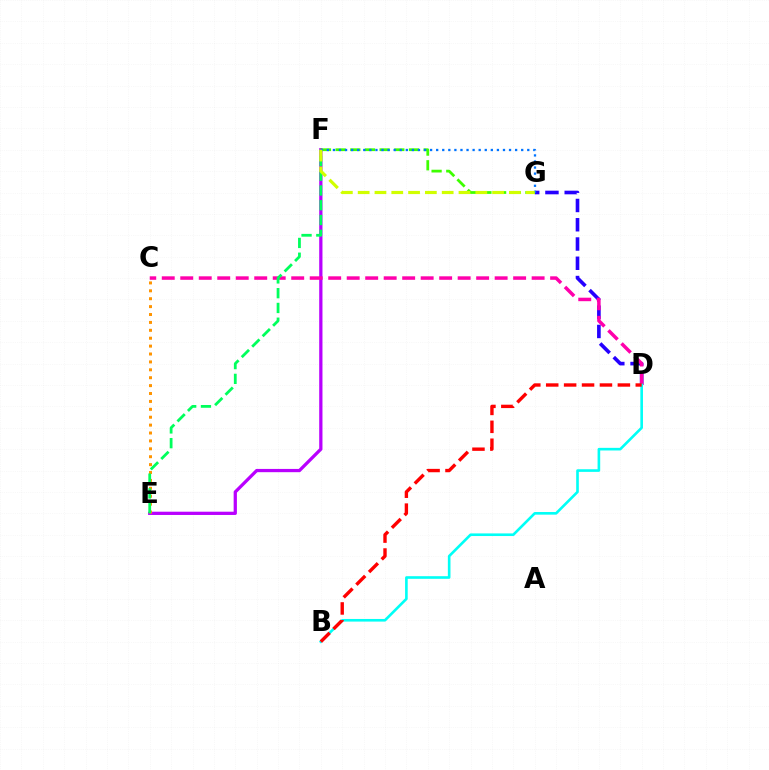{('D', 'G'): [{'color': '#2500ff', 'line_style': 'dashed', 'thickness': 2.62}], ('E', 'F'): [{'color': '#b900ff', 'line_style': 'solid', 'thickness': 2.35}, {'color': '#00ff5c', 'line_style': 'dashed', 'thickness': 2.01}], ('C', 'D'): [{'color': '#ff00ac', 'line_style': 'dashed', 'thickness': 2.51}], ('C', 'E'): [{'color': '#ff9400', 'line_style': 'dotted', 'thickness': 2.15}], ('B', 'D'): [{'color': '#00fff6', 'line_style': 'solid', 'thickness': 1.89}, {'color': '#ff0000', 'line_style': 'dashed', 'thickness': 2.43}], ('F', 'G'): [{'color': '#3dff00', 'line_style': 'dashed', 'thickness': 1.99}, {'color': '#0074ff', 'line_style': 'dotted', 'thickness': 1.65}, {'color': '#d1ff00', 'line_style': 'dashed', 'thickness': 2.28}]}